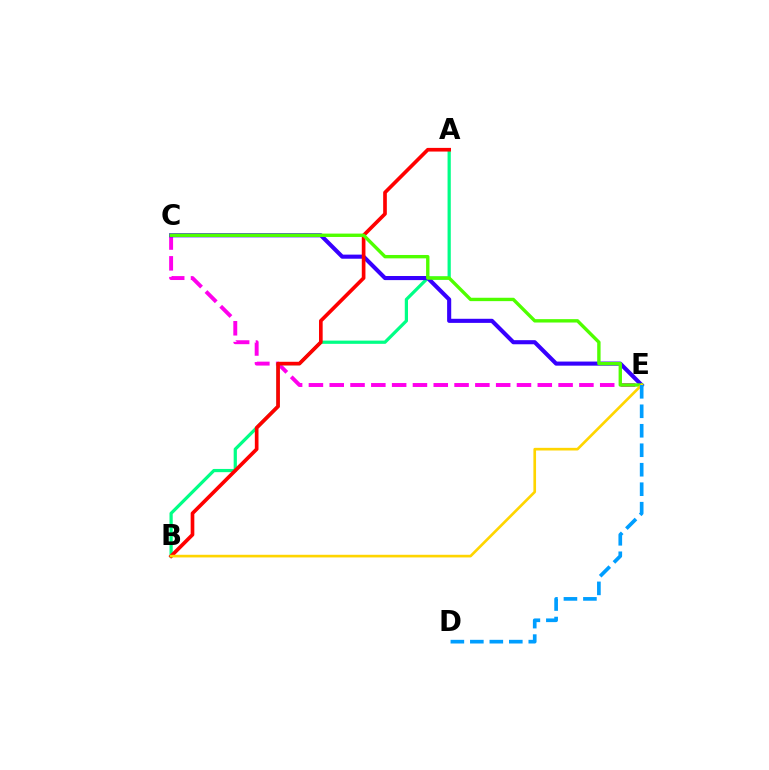{('C', 'E'): [{'color': '#ff00ed', 'line_style': 'dashed', 'thickness': 2.83}, {'color': '#3700ff', 'line_style': 'solid', 'thickness': 2.95}, {'color': '#4fff00', 'line_style': 'solid', 'thickness': 2.43}], ('A', 'B'): [{'color': '#00ff86', 'line_style': 'solid', 'thickness': 2.32}, {'color': '#ff0000', 'line_style': 'solid', 'thickness': 2.64}], ('B', 'E'): [{'color': '#ffd500', 'line_style': 'solid', 'thickness': 1.91}], ('D', 'E'): [{'color': '#009eff', 'line_style': 'dashed', 'thickness': 2.65}]}